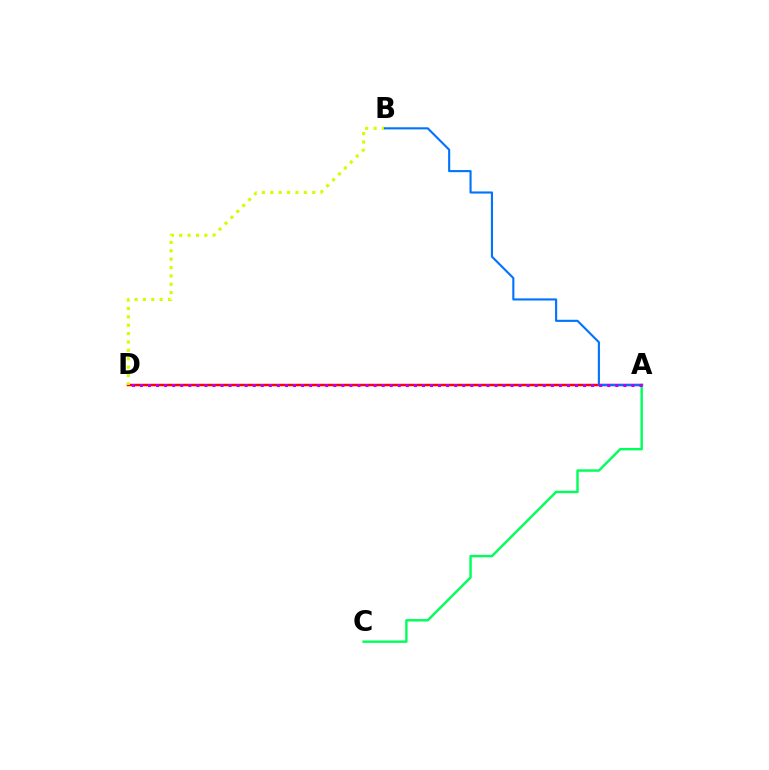{('A', 'D'): [{'color': '#ff0000', 'line_style': 'solid', 'thickness': 1.78}, {'color': '#b900ff', 'line_style': 'dotted', 'thickness': 2.19}], ('A', 'C'): [{'color': '#00ff5c', 'line_style': 'solid', 'thickness': 1.75}], ('B', 'D'): [{'color': '#d1ff00', 'line_style': 'dotted', 'thickness': 2.27}], ('A', 'B'): [{'color': '#0074ff', 'line_style': 'solid', 'thickness': 1.53}]}